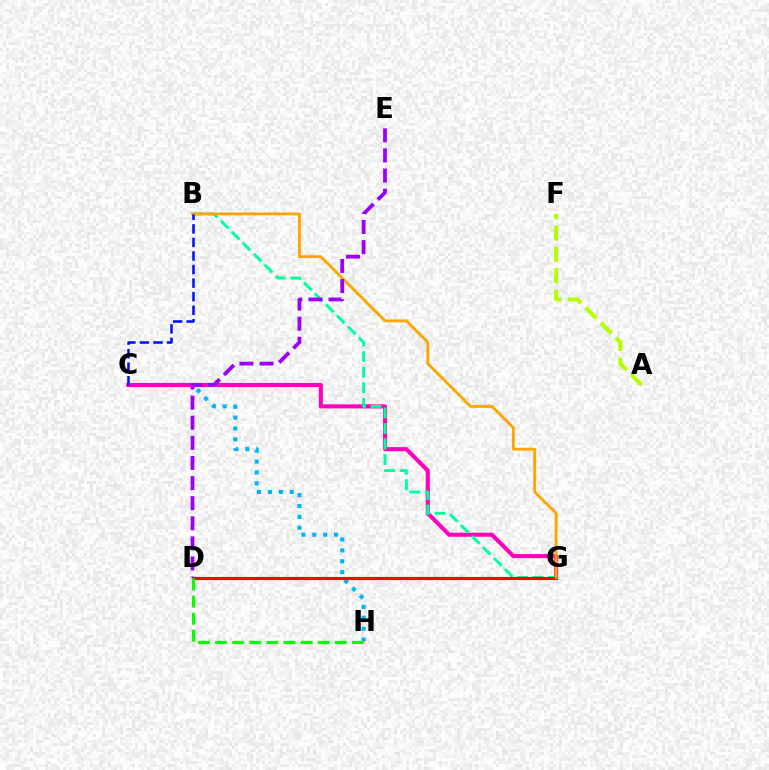{('A', 'F'): [{'color': '#b3ff00', 'line_style': 'dashed', 'thickness': 2.91}], ('C', 'H'): [{'color': '#00b5ff', 'line_style': 'dotted', 'thickness': 2.96}], ('C', 'G'): [{'color': '#ff00bd', 'line_style': 'solid', 'thickness': 2.95}], ('B', 'G'): [{'color': '#00ff9d', 'line_style': 'dashed', 'thickness': 2.11}, {'color': '#ffa500', 'line_style': 'solid', 'thickness': 2.06}], ('D', 'G'): [{'color': '#ff0000', 'line_style': 'solid', 'thickness': 2.27}], ('D', 'H'): [{'color': '#08ff00', 'line_style': 'dashed', 'thickness': 2.32}], ('B', 'C'): [{'color': '#0010ff', 'line_style': 'dashed', 'thickness': 1.84}], ('D', 'E'): [{'color': '#9b00ff', 'line_style': 'dashed', 'thickness': 2.73}]}